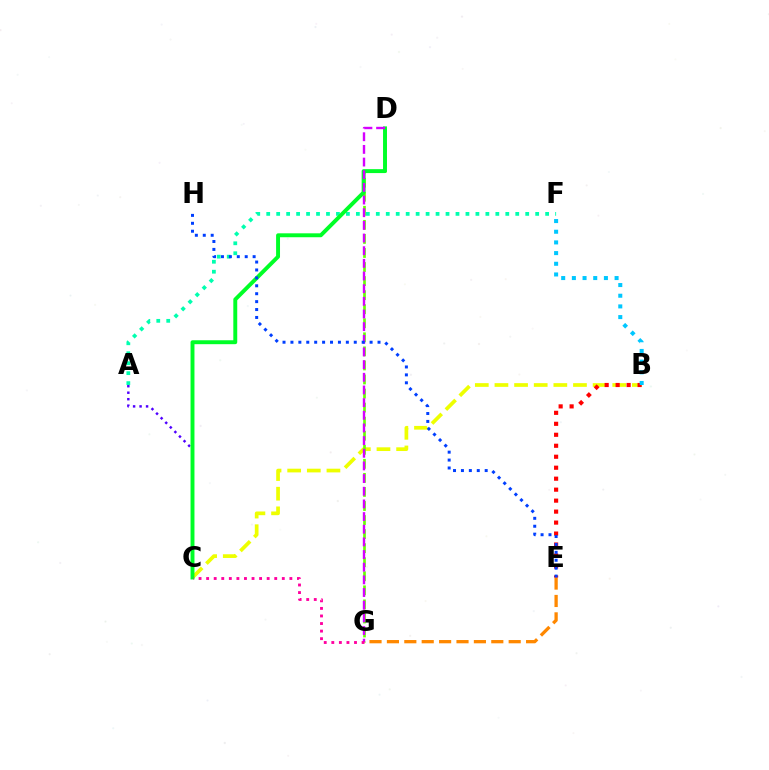{('B', 'C'): [{'color': '#eeff00', 'line_style': 'dashed', 'thickness': 2.67}], ('D', 'G'): [{'color': '#66ff00', 'line_style': 'dashed', 'thickness': 1.91}, {'color': '#d600ff', 'line_style': 'dashed', 'thickness': 1.72}], ('A', 'F'): [{'color': '#00ffaf', 'line_style': 'dotted', 'thickness': 2.71}], ('A', 'C'): [{'color': '#4f00ff', 'line_style': 'dotted', 'thickness': 1.76}], ('C', 'D'): [{'color': '#00ff27', 'line_style': 'solid', 'thickness': 2.82}], ('E', 'G'): [{'color': '#ff8800', 'line_style': 'dashed', 'thickness': 2.36}], ('B', 'E'): [{'color': '#ff0000', 'line_style': 'dotted', 'thickness': 2.98}], ('B', 'F'): [{'color': '#00c7ff', 'line_style': 'dotted', 'thickness': 2.9}], ('C', 'G'): [{'color': '#ff00a0', 'line_style': 'dotted', 'thickness': 2.06}], ('E', 'H'): [{'color': '#003fff', 'line_style': 'dotted', 'thickness': 2.15}]}